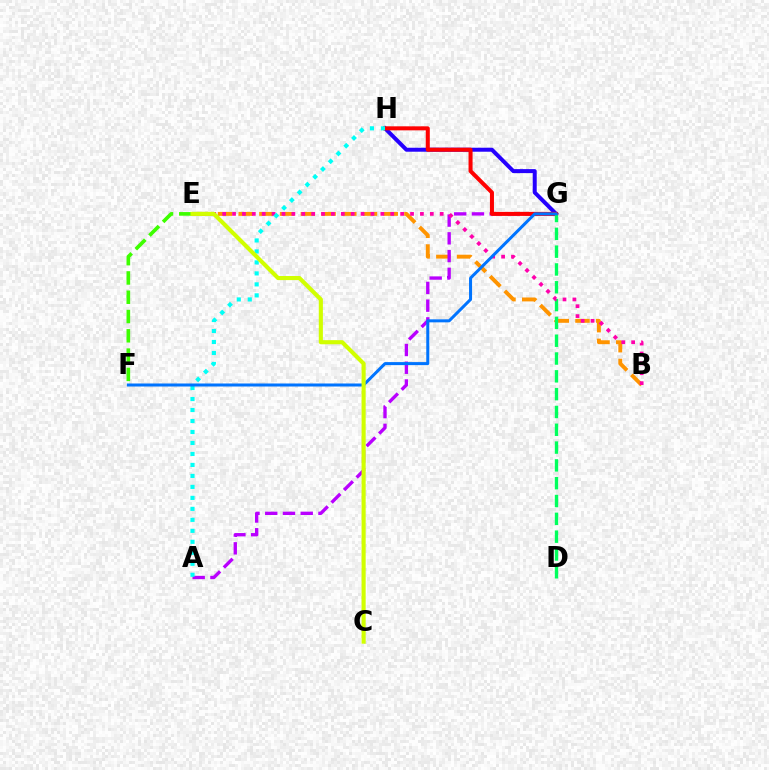{('B', 'E'): [{'color': '#ff9400', 'line_style': 'dashed', 'thickness': 2.81}, {'color': '#ff00ac', 'line_style': 'dotted', 'thickness': 2.69}], ('A', 'G'): [{'color': '#b900ff', 'line_style': 'dashed', 'thickness': 2.41}], ('G', 'H'): [{'color': '#2500ff', 'line_style': 'solid', 'thickness': 2.87}, {'color': '#ff0000', 'line_style': 'solid', 'thickness': 2.9}], ('D', 'G'): [{'color': '#00ff5c', 'line_style': 'dashed', 'thickness': 2.42}], ('A', 'H'): [{'color': '#00fff6', 'line_style': 'dotted', 'thickness': 2.98}], ('E', 'F'): [{'color': '#3dff00', 'line_style': 'dashed', 'thickness': 2.62}], ('F', 'G'): [{'color': '#0074ff', 'line_style': 'solid', 'thickness': 2.17}], ('C', 'E'): [{'color': '#d1ff00', 'line_style': 'solid', 'thickness': 2.96}]}